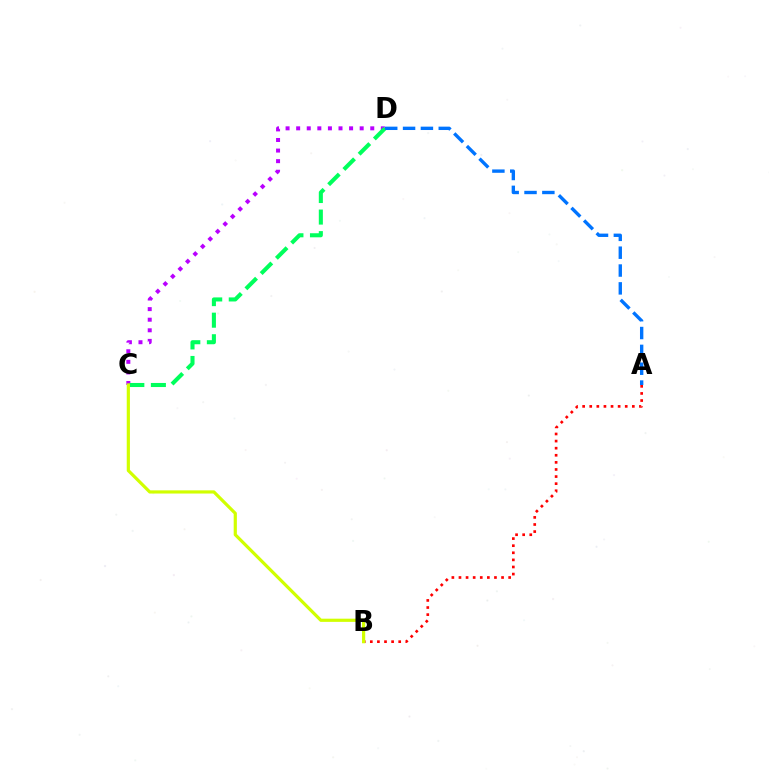{('C', 'D'): [{'color': '#b900ff', 'line_style': 'dotted', 'thickness': 2.88}, {'color': '#00ff5c', 'line_style': 'dashed', 'thickness': 2.93}], ('A', 'B'): [{'color': '#ff0000', 'line_style': 'dotted', 'thickness': 1.93}], ('B', 'C'): [{'color': '#d1ff00', 'line_style': 'solid', 'thickness': 2.3}], ('A', 'D'): [{'color': '#0074ff', 'line_style': 'dashed', 'thickness': 2.42}]}